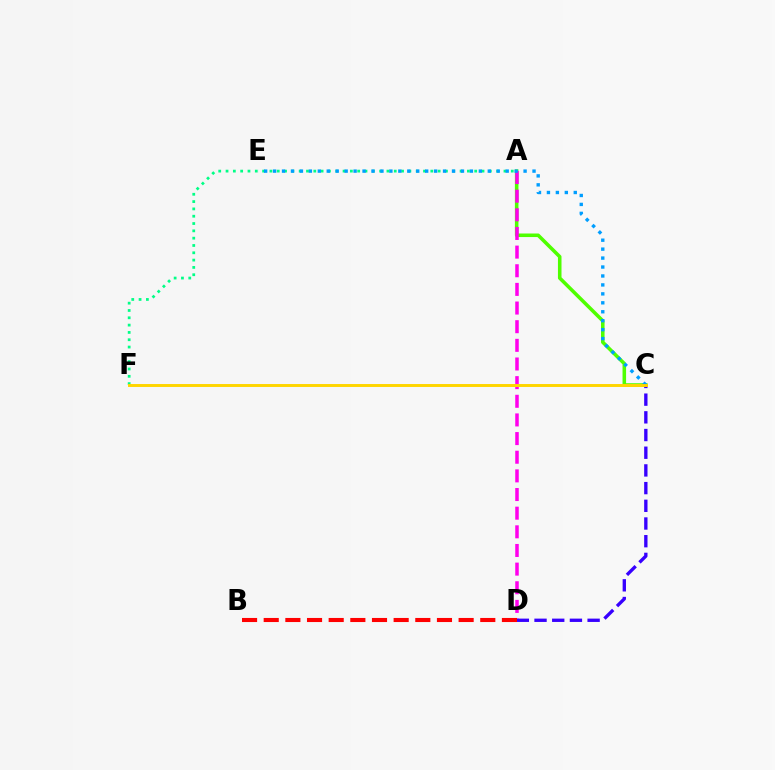{('A', 'C'): [{'color': '#4fff00', 'line_style': 'solid', 'thickness': 2.56}], ('A', 'D'): [{'color': '#ff00ed', 'line_style': 'dashed', 'thickness': 2.53}], ('C', 'D'): [{'color': '#3700ff', 'line_style': 'dashed', 'thickness': 2.4}], ('A', 'F'): [{'color': '#00ff86', 'line_style': 'dotted', 'thickness': 1.99}], ('C', 'E'): [{'color': '#009eff', 'line_style': 'dotted', 'thickness': 2.43}], ('C', 'F'): [{'color': '#ffd500', 'line_style': 'solid', 'thickness': 2.11}], ('B', 'D'): [{'color': '#ff0000', 'line_style': 'dashed', 'thickness': 2.94}]}